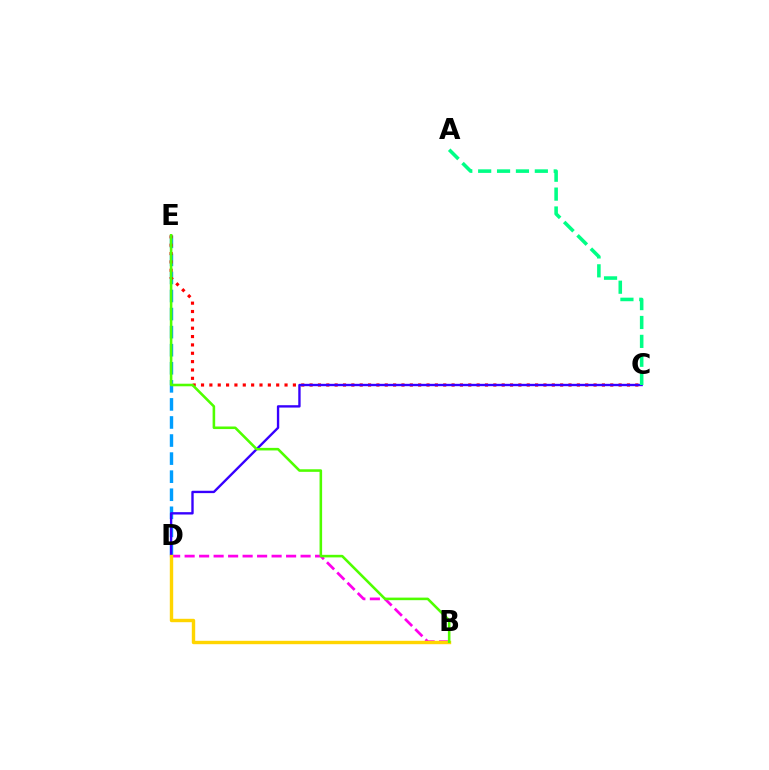{('B', 'D'): [{'color': '#ff00ed', 'line_style': 'dashed', 'thickness': 1.97}, {'color': '#ffd500', 'line_style': 'solid', 'thickness': 2.45}], ('D', 'E'): [{'color': '#009eff', 'line_style': 'dashed', 'thickness': 2.45}], ('C', 'E'): [{'color': '#ff0000', 'line_style': 'dotted', 'thickness': 2.27}], ('C', 'D'): [{'color': '#3700ff', 'line_style': 'solid', 'thickness': 1.7}], ('B', 'E'): [{'color': '#4fff00', 'line_style': 'solid', 'thickness': 1.85}], ('A', 'C'): [{'color': '#00ff86', 'line_style': 'dashed', 'thickness': 2.57}]}